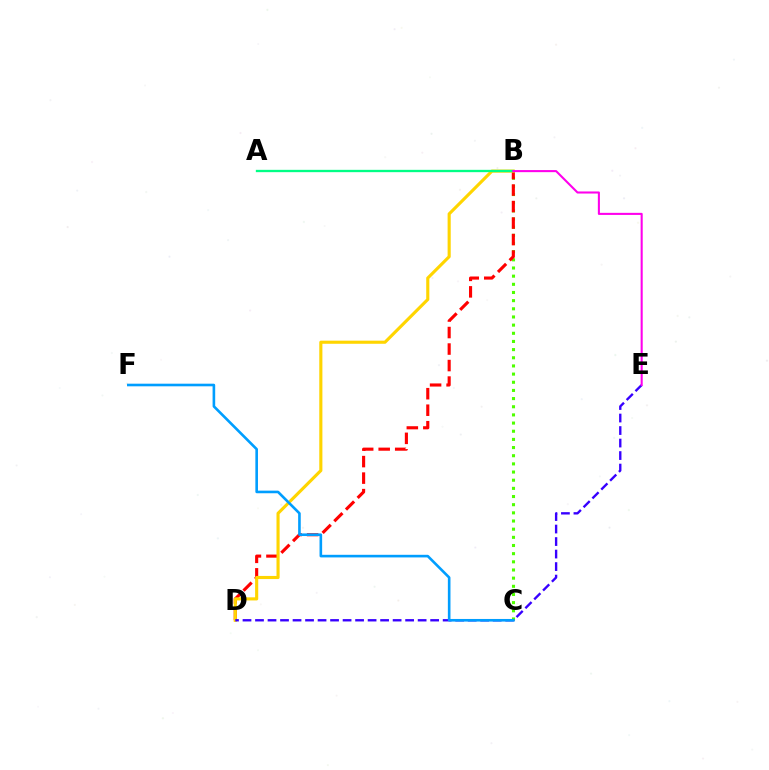{('B', 'C'): [{'color': '#4fff00', 'line_style': 'dotted', 'thickness': 2.22}], ('B', 'D'): [{'color': '#ff0000', 'line_style': 'dashed', 'thickness': 2.24}, {'color': '#ffd500', 'line_style': 'solid', 'thickness': 2.25}], ('D', 'E'): [{'color': '#3700ff', 'line_style': 'dashed', 'thickness': 1.7}], ('C', 'F'): [{'color': '#009eff', 'line_style': 'solid', 'thickness': 1.88}], ('A', 'B'): [{'color': '#00ff86', 'line_style': 'solid', 'thickness': 1.68}], ('B', 'E'): [{'color': '#ff00ed', 'line_style': 'solid', 'thickness': 1.5}]}